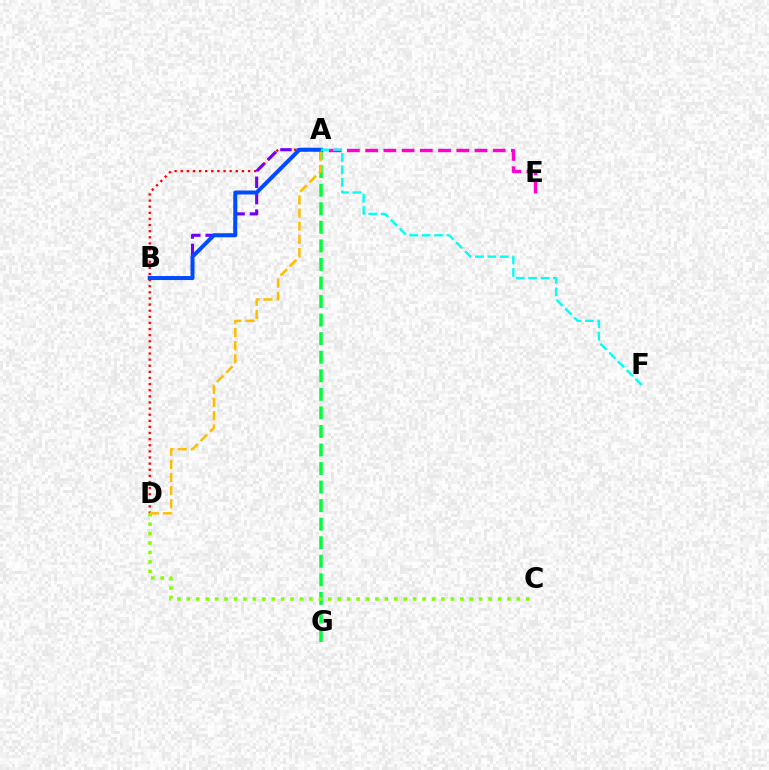{('A', 'D'): [{'color': '#ff0000', 'line_style': 'dotted', 'thickness': 1.66}, {'color': '#ffbd00', 'line_style': 'dashed', 'thickness': 1.79}], ('A', 'E'): [{'color': '#ff00cf', 'line_style': 'dashed', 'thickness': 2.48}], ('A', 'B'): [{'color': '#7200ff', 'line_style': 'dashed', 'thickness': 2.23}, {'color': '#004bff', 'line_style': 'solid', 'thickness': 2.87}], ('A', 'G'): [{'color': '#00ff39', 'line_style': 'dashed', 'thickness': 2.52}], ('C', 'D'): [{'color': '#84ff00', 'line_style': 'dotted', 'thickness': 2.56}], ('A', 'F'): [{'color': '#00fff6', 'line_style': 'dashed', 'thickness': 1.69}]}